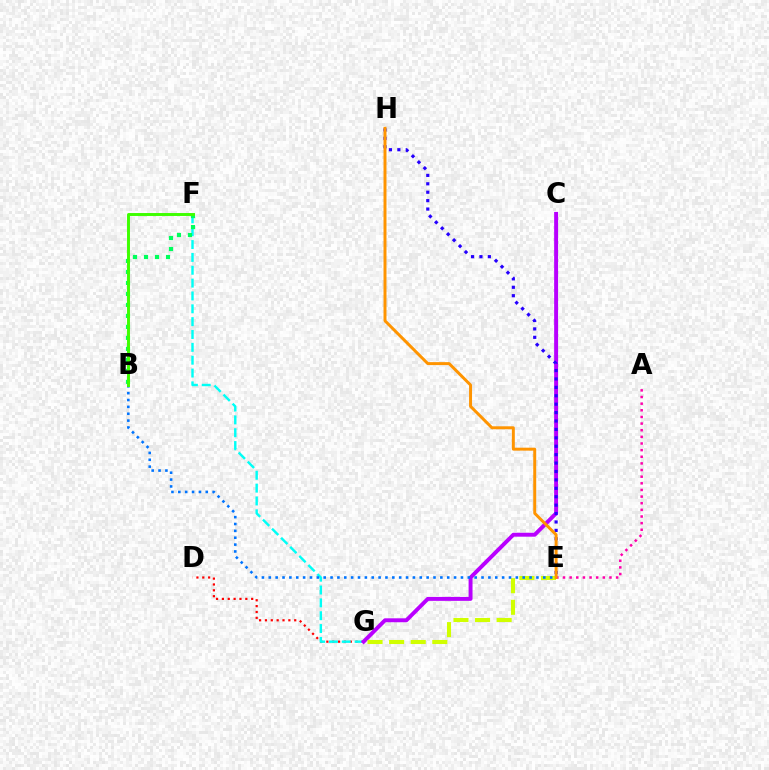{('D', 'G'): [{'color': '#ff0000', 'line_style': 'dotted', 'thickness': 1.59}], ('F', 'G'): [{'color': '#00fff6', 'line_style': 'dashed', 'thickness': 1.75}], ('B', 'F'): [{'color': '#00ff5c', 'line_style': 'dotted', 'thickness': 2.99}, {'color': '#3dff00', 'line_style': 'solid', 'thickness': 2.11}], ('A', 'E'): [{'color': '#ff00ac', 'line_style': 'dotted', 'thickness': 1.8}], ('C', 'G'): [{'color': '#b900ff', 'line_style': 'solid', 'thickness': 2.83}], ('E', 'H'): [{'color': '#2500ff', 'line_style': 'dotted', 'thickness': 2.29}, {'color': '#ff9400', 'line_style': 'solid', 'thickness': 2.13}], ('E', 'G'): [{'color': '#d1ff00', 'line_style': 'dashed', 'thickness': 2.93}], ('B', 'E'): [{'color': '#0074ff', 'line_style': 'dotted', 'thickness': 1.86}]}